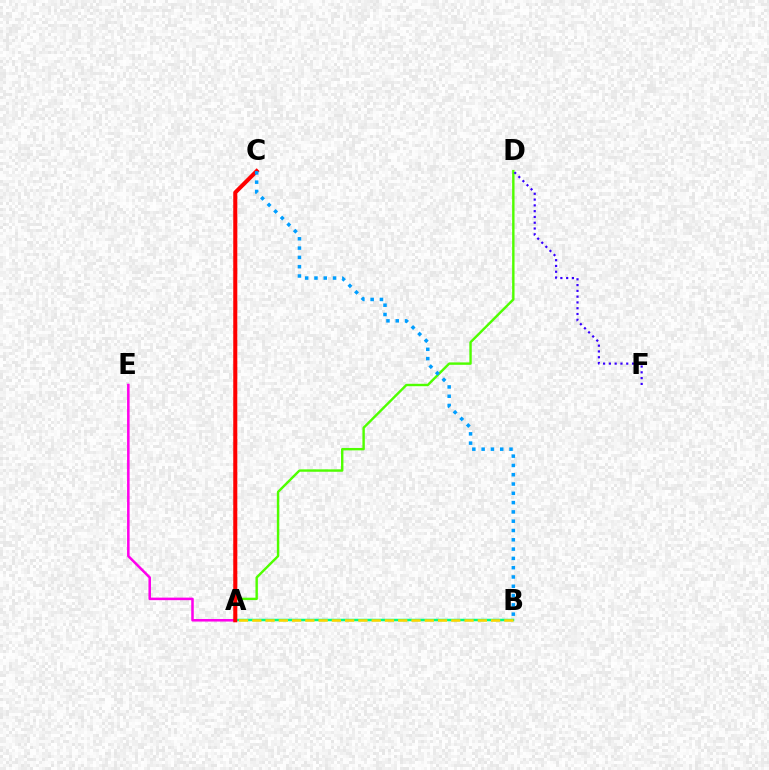{('A', 'B'): [{'color': '#00ff86', 'line_style': 'solid', 'thickness': 1.79}, {'color': '#ffd500', 'line_style': 'dashed', 'thickness': 1.8}], ('A', 'E'): [{'color': '#ff00ed', 'line_style': 'solid', 'thickness': 1.82}], ('A', 'D'): [{'color': '#4fff00', 'line_style': 'solid', 'thickness': 1.73}], ('A', 'C'): [{'color': '#ff0000', 'line_style': 'solid', 'thickness': 2.92}], ('B', 'C'): [{'color': '#009eff', 'line_style': 'dotted', 'thickness': 2.53}], ('D', 'F'): [{'color': '#3700ff', 'line_style': 'dotted', 'thickness': 1.57}]}